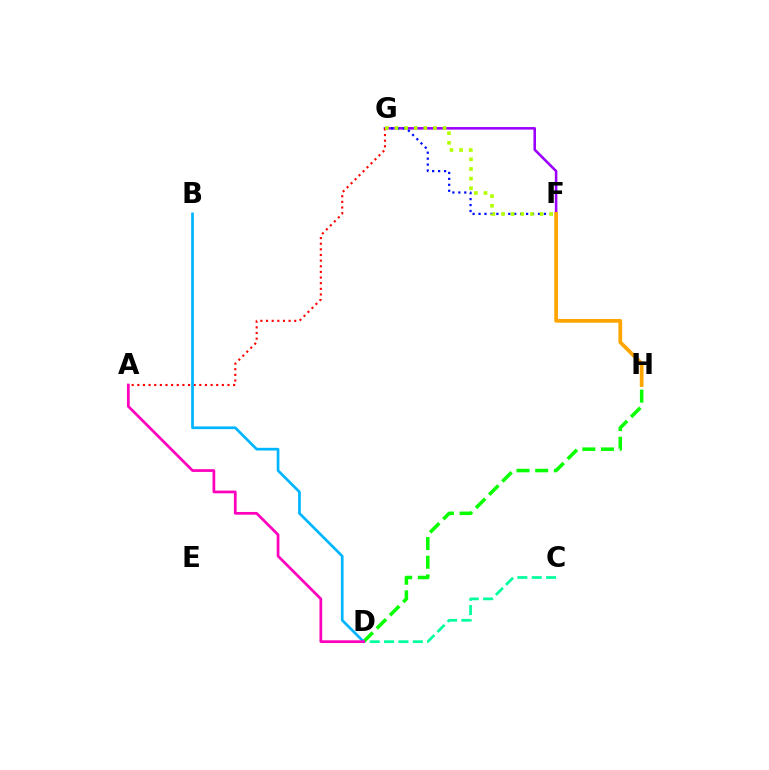{('F', 'G'): [{'color': '#9b00ff', 'line_style': 'solid', 'thickness': 1.85}, {'color': '#0010ff', 'line_style': 'dotted', 'thickness': 1.62}, {'color': '#b3ff00', 'line_style': 'dotted', 'thickness': 2.62}], ('C', 'D'): [{'color': '#00ff9d', 'line_style': 'dashed', 'thickness': 1.95}], ('D', 'H'): [{'color': '#08ff00', 'line_style': 'dashed', 'thickness': 2.54}], ('A', 'G'): [{'color': '#ff0000', 'line_style': 'dotted', 'thickness': 1.53}], ('B', 'D'): [{'color': '#00b5ff', 'line_style': 'solid', 'thickness': 1.95}], ('A', 'D'): [{'color': '#ff00bd', 'line_style': 'solid', 'thickness': 1.96}], ('F', 'H'): [{'color': '#ffa500', 'line_style': 'solid', 'thickness': 2.7}]}